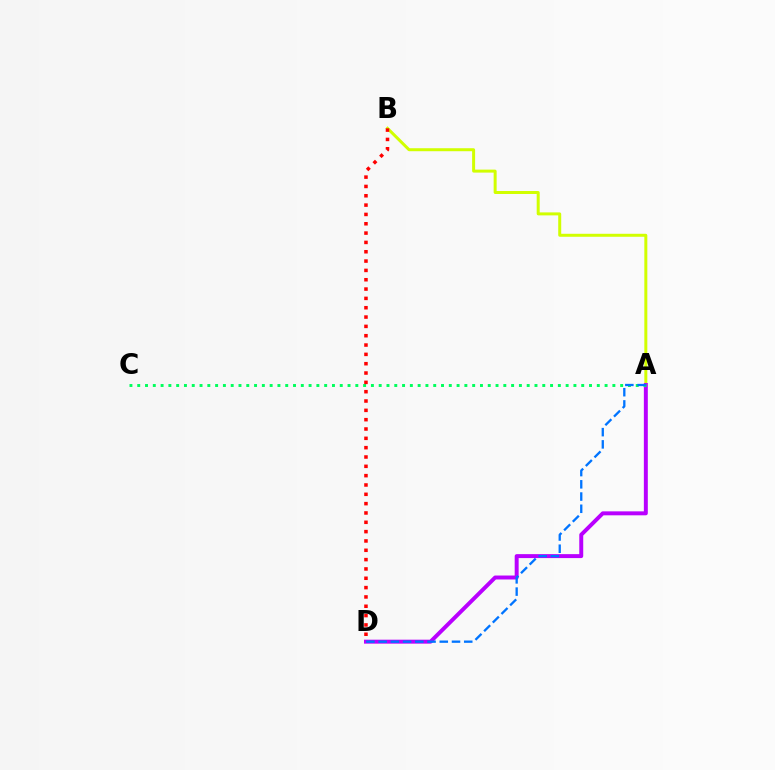{('A', 'B'): [{'color': '#d1ff00', 'line_style': 'solid', 'thickness': 2.15}], ('A', 'D'): [{'color': '#b900ff', 'line_style': 'solid', 'thickness': 2.85}, {'color': '#0074ff', 'line_style': 'dashed', 'thickness': 1.66}], ('A', 'C'): [{'color': '#00ff5c', 'line_style': 'dotted', 'thickness': 2.12}], ('B', 'D'): [{'color': '#ff0000', 'line_style': 'dotted', 'thickness': 2.53}]}